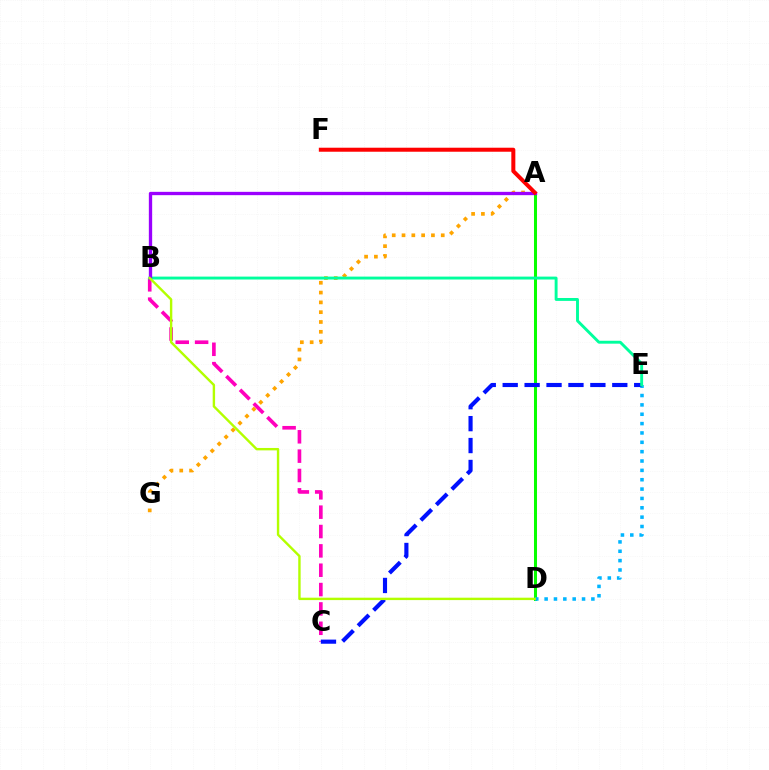{('A', 'D'): [{'color': '#08ff00', 'line_style': 'solid', 'thickness': 2.18}], ('D', 'E'): [{'color': '#00b5ff', 'line_style': 'dotted', 'thickness': 2.54}], ('B', 'C'): [{'color': '#ff00bd', 'line_style': 'dashed', 'thickness': 2.63}], ('C', 'E'): [{'color': '#0010ff', 'line_style': 'dashed', 'thickness': 2.98}], ('A', 'G'): [{'color': '#ffa500', 'line_style': 'dotted', 'thickness': 2.66}], ('B', 'E'): [{'color': '#00ff9d', 'line_style': 'solid', 'thickness': 2.09}], ('A', 'B'): [{'color': '#9b00ff', 'line_style': 'solid', 'thickness': 2.39}], ('B', 'D'): [{'color': '#b3ff00', 'line_style': 'solid', 'thickness': 1.73}], ('A', 'F'): [{'color': '#ff0000', 'line_style': 'solid', 'thickness': 2.89}]}